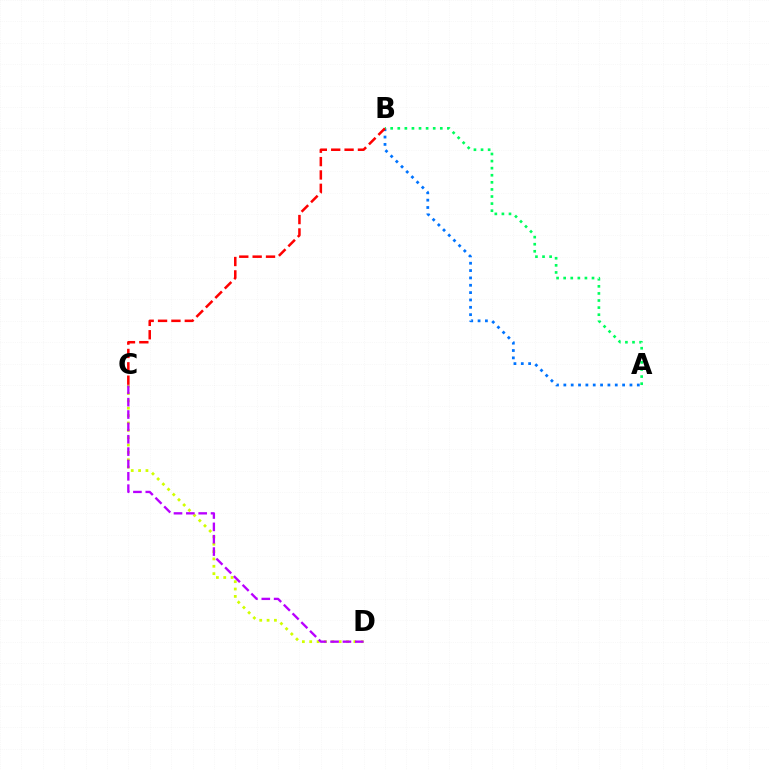{('C', 'D'): [{'color': '#d1ff00', 'line_style': 'dotted', 'thickness': 2.0}, {'color': '#b900ff', 'line_style': 'dashed', 'thickness': 1.68}], ('A', 'B'): [{'color': '#0074ff', 'line_style': 'dotted', 'thickness': 2.0}, {'color': '#00ff5c', 'line_style': 'dotted', 'thickness': 1.93}], ('B', 'C'): [{'color': '#ff0000', 'line_style': 'dashed', 'thickness': 1.82}]}